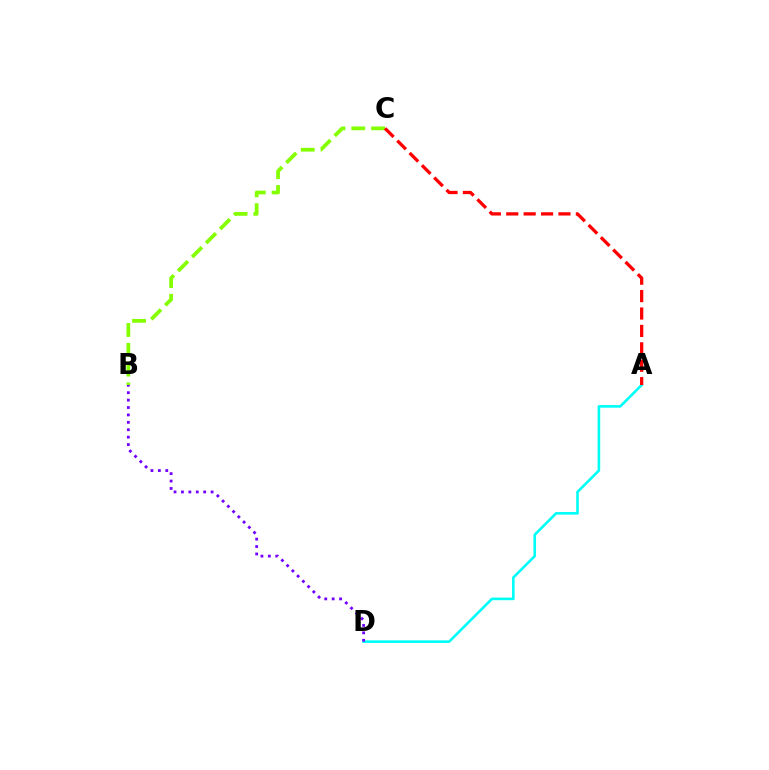{('A', 'D'): [{'color': '#00fff6', 'line_style': 'solid', 'thickness': 1.88}], ('B', 'D'): [{'color': '#7200ff', 'line_style': 'dotted', 'thickness': 2.01}], ('B', 'C'): [{'color': '#84ff00', 'line_style': 'dashed', 'thickness': 2.69}], ('A', 'C'): [{'color': '#ff0000', 'line_style': 'dashed', 'thickness': 2.36}]}